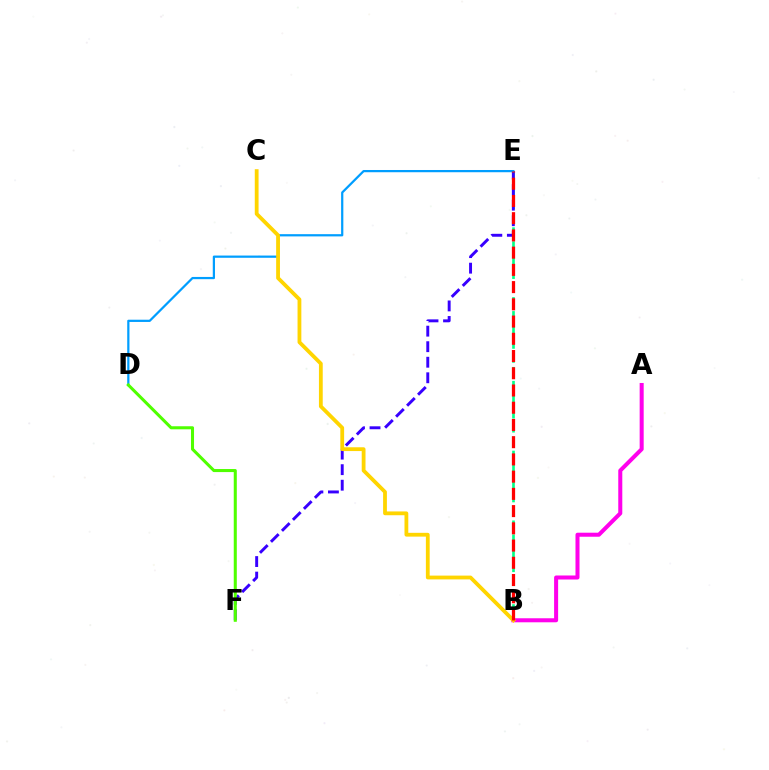{('B', 'E'): [{'color': '#00ff86', 'line_style': 'dashed', 'thickness': 1.9}, {'color': '#ff0000', 'line_style': 'dashed', 'thickness': 2.34}], ('E', 'F'): [{'color': '#3700ff', 'line_style': 'dashed', 'thickness': 2.11}], ('A', 'B'): [{'color': '#ff00ed', 'line_style': 'solid', 'thickness': 2.9}], ('D', 'E'): [{'color': '#009eff', 'line_style': 'solid', 'thickness': 1.61}], ('B', 'C'): [{'color': '#ffd500', 'line_style': 'solid', 'thickness': 2.73}], ('D', 'F'): [{'color': '#4fff00', 'line_style': 'solid', 'thickness': 2.2}]}